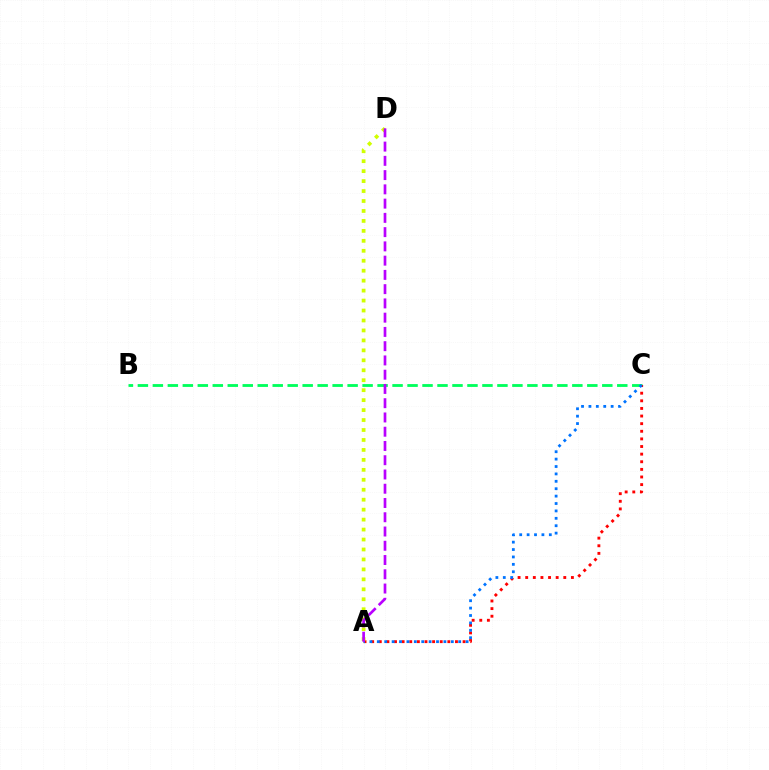{('B', 'C'): [{'color': '#00ff5c', 'line_style': 'dashed', 'thickness': 2.04}], ('A', 'C'): [{'color': '#ff0000', 'line_style': 'dotted', 'thickness': 2.07}, {'color': '#0074ff', 'line_style': 'dotted', 'thickness': 2.01}], ('A', 'D'): [{'color': '#d1ff00', 'line_style': 'dotted', 'thickness': 2.71}, {'color': '#b900ff', 'line_style': 'dashed', 'thickness': 1.94}]}